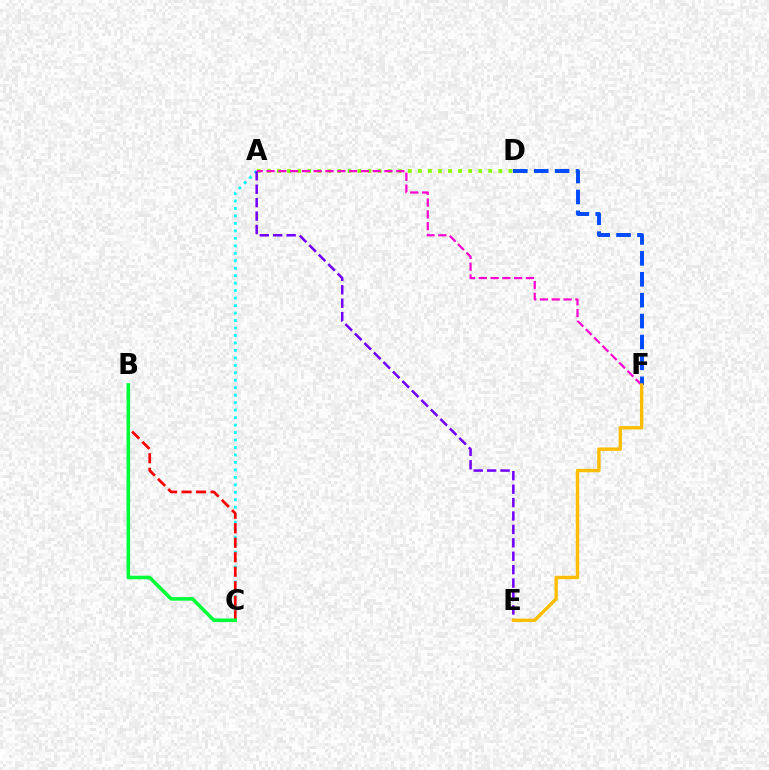{('A', 'D'): [{'color': '#84ff00', 'line_style': 'dotted', 'thickness': 2.73}], ('A', 'C'): [{'color': '#00fff6', 'line_style': 'dotted', 'thickness': 2.03}], ('A', 'F'): [{'color': '#ff00cf', 'line_style': 'dashed', 'thickness': 1.6}], ('B', 'C'): [{'color': '#ff0000', 'line_style': 'dashed', 'thickness': 1.97}, {'color': '#00ff39', 'line_style': 'solid', 'thickness': 2.58}], ('D', 'F'): [{'color': '#004bff', 'line_style': 'dashed', 'thickness': 2.84}], ('A', 'E'): [{'color': '#7200ff', 'line_style': 'dashed', 'thickness': 1.82}], ('E', 'F'): [{'color': '#ffbd00', 'line_style': 'solid', 'thickness': 2.44}]}